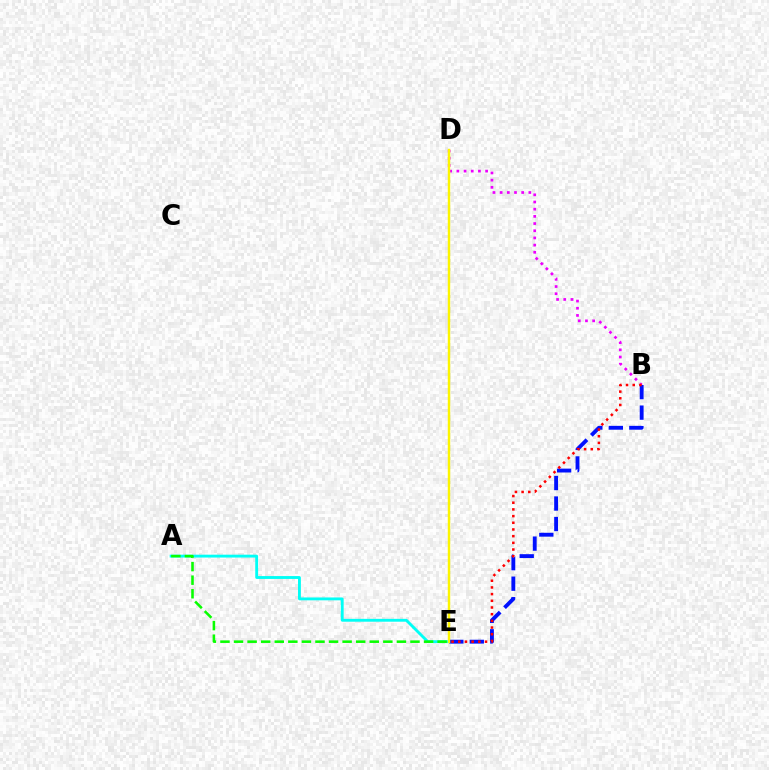{('B', 'D'): [{'color': '#ee00ff', 'line_style': 'dotted', 'thickness': 1.95}], ('A', 'E'): [{'color': '#00fff6', 'line_style': 'solid', 'thickness': 2.06}, {'color': '#08ff00', 'line_style': 'dashed', 'thickness': 1.84}], ('B', 'E'): [{'color': '#0010ff', 'line_style': 'dashed', 'thickness': 2.78}, {'color': '#ff0000', 'line_style': 'dotted', 'thickness': 1.82}], ('D', 'E'): [{'color': '#fcf500', 'line_style': 'solid', 'thickness': 1.76}]}